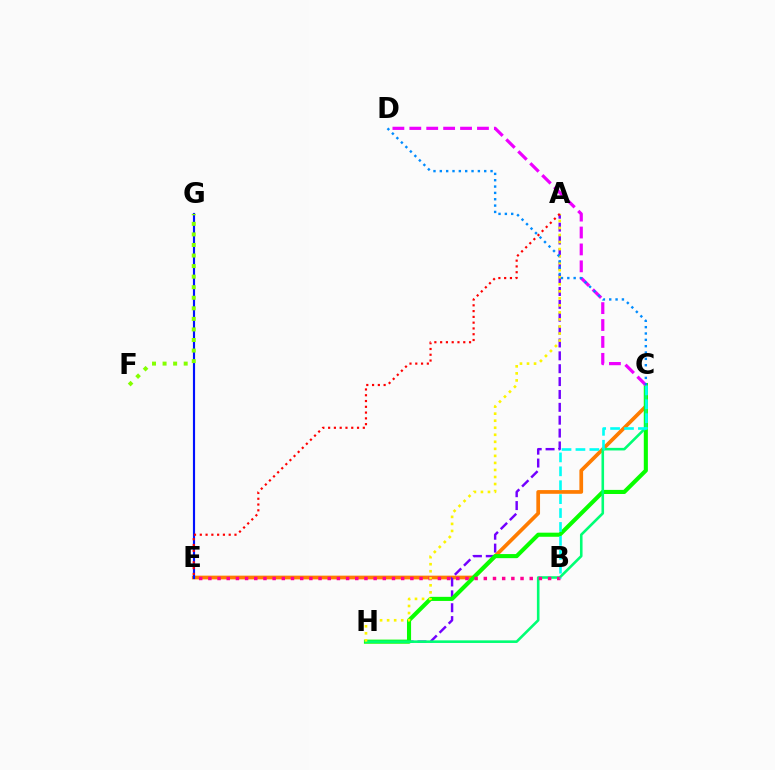{('C', 'E'): [{'color': '#ff7c00', 'line_style': 'solid', 'thickness': 2.67}], ('A', 'H'): [{'color': '#7200ff', 'line_style': 'dashed', 'thickness': 1.75}, {'color': '#fcf500', 'line_style': 'dotted', 'thickness': 1.91}], ('C', 'H'): [{'color': '#08ff00', 'line_style': 'solid', 'thickness': 2.95}, {'color': '#00ff74', 'line_style': 'solid', 'thickness': 1.86}], ('B', 'E'): [{'color': '#ff0094', 'line_style': 'dotted', 'thickness': 2.49}], ('B', 'C'): [{'color': '#00fff6', 'line_style': 'dashed', 'thickness': 1.89}], ('E', 'G'): [{'color': '#0010ff', 'line_style': 'solid', 'thickness': 1.56}], ('C', 'D'): [{'color': '#ee00ff', 'line_style': 'dashed', 'thickness': 2.3}, {'color': '#008cff', 'line_style': 'dotted', 'thickness': 1.72}], ('F', 'G'): [{'color': '#84ff00', 'line_style': 'dotted', 'thickness': 2.87}], ('A', 'E'): [{'color': '#ff0000', 'line_style': 'dotted', 'thickness': 1.57}]}